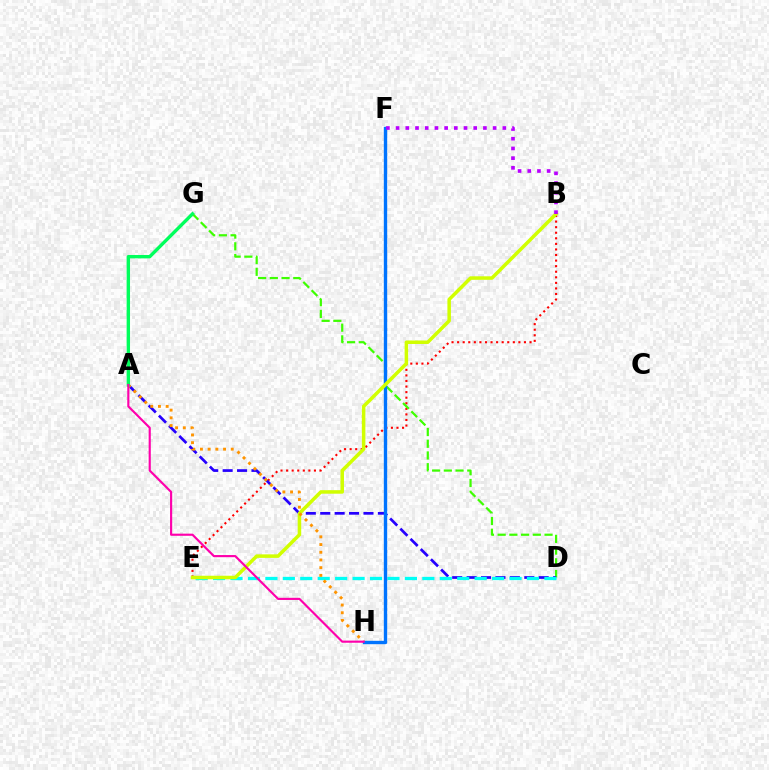{('B', 'E'): [{'color': '#ff0000', 'line_style': 'dotted', 'thickness': 1.51}, {'color': '#d1ff00', 'line_style': 'solid', 'thickness': 2.53}], ('D', 'G'): [{'color': '#3dff00', 'line_style': 'dashed', 'thickness': 1.59}], ('A', 'D'): [{'color': '#2500ff', 'line_style': 'dashed', 'thickness': 1.96}], ('D', 'E'): [{'color': '#00fff6', 'line_style': 'dashed', 'thickness': 2.37}], ('F', 'H'): [{'color': '#0074ff', 'line_style': 'solid', 'thickness': 2.42}], ('A', 'H'): [{'color': '#ff9400', 'line_style': 'dotted', 'thickness': 2.09}, {'color': '#ff00ac', 'line_style': 'solid', 'thickness': 1.55}], ('B', 'F'): [{'color': '#b900ff', 'line_style': 'dotted', 'thickness': 2.64}], ('A', 'G'): [{'color': '#00ff5c', 'line_style': 'solid', 'thickness': 2.43}]}